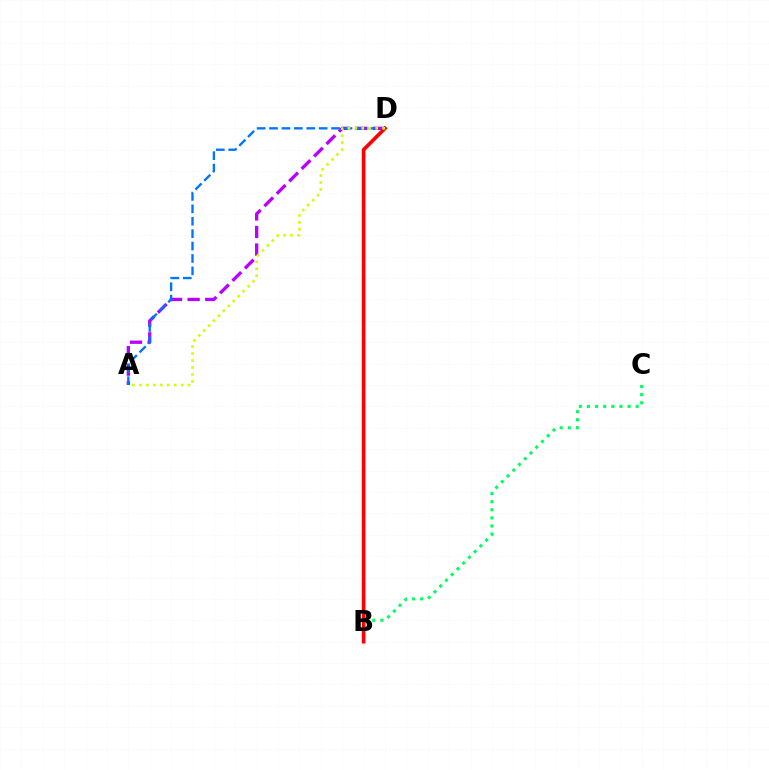{('A', 'D'): [{'color': '#b900ff', 'line_style': 'dashed', 'thickness': 2.39}, {'color': '#0074ff', 'line_style': 'dashed', 'thickness': 1.69}, {'color': '#d1ff00', 'line_style': 'dotted', 'thickness': 1.89}], ('B', 'C'): [{'color': '#00ff5c', 'line_style': 'dotted', 'thickness': 2.21}], ('B', 'D'): [{'color': '#ff0000', 'line_style': 'solid', 'thickness': 2.63}]}